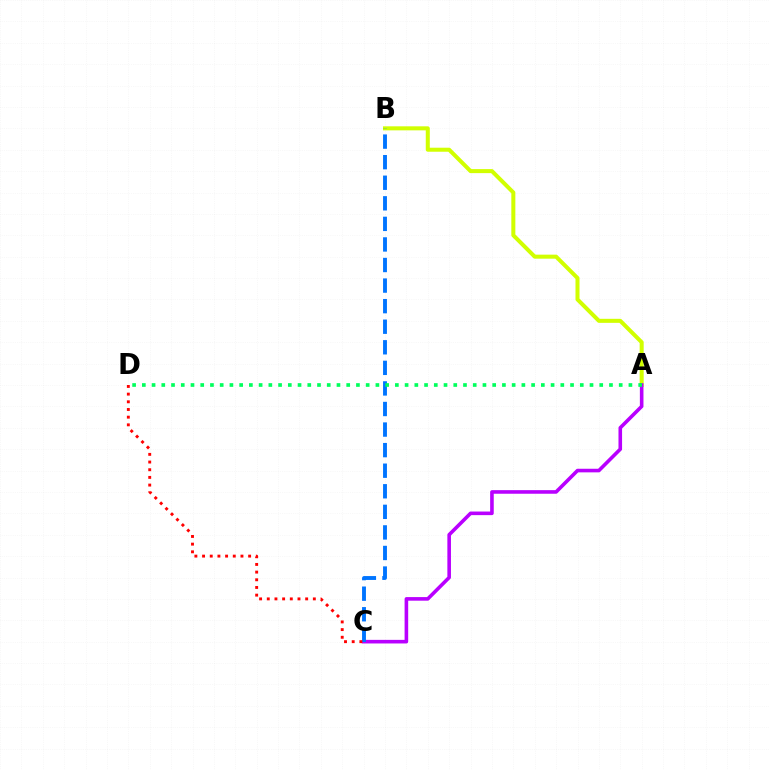{('A', 'B'): [{'color': '#d1ff00', 'line_style': 'solid', 'thickness': 2.9}], ('A', 'C'): [{'color': '#b900ff', 'line_style': 'solid', 'thickness': 2.59}], ('B', 'C'): [{'color': '#0074ff', 'line_style': 'dashed', 'thickness': 2.79}], ('C', 'D'): [{'color': '#ff0000', 'line_style': 'dotted', 'thickness': 2.09}], ('A', 'D'): [{'color': '#00ff5c', 'line_style': 'dotted', 'thickness': 2.64}]}